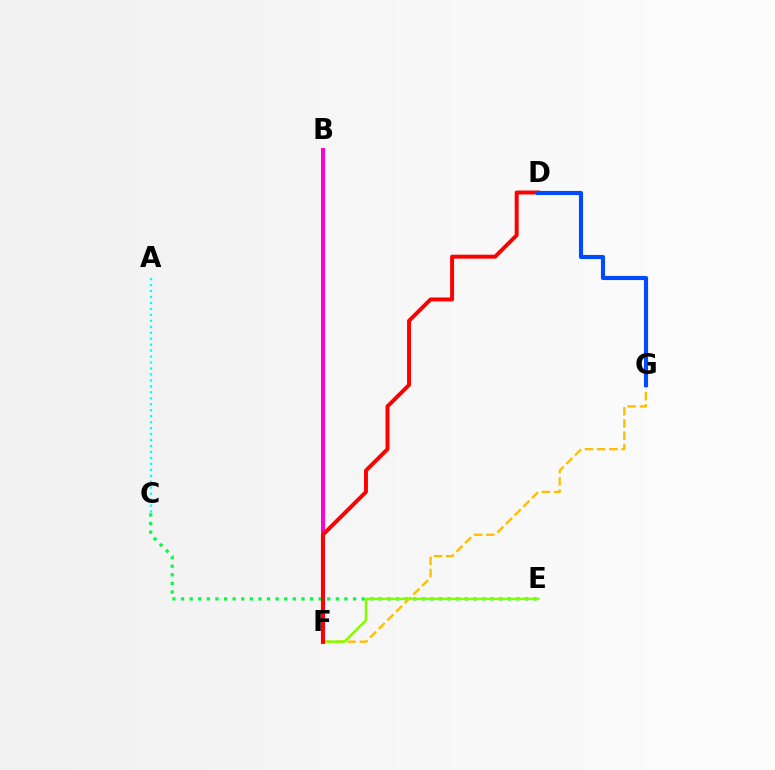{('C', 'E'): [{'color': '#00ff39', 'line_style': 'dotted', 'thickness': 2.34}], ('F', 'G'): [{'color': '#ffbd00', 'line_style': 'dashed', 'thickness': 1.66}], ('B', 'F'): [{'color': '#7200ff', 'line_style': 'solid', 'thickness': 2.7}, {'color': '#ff00cf', 'line_style': 'solid', 'thickness': 2.85}], ('E', 'F'): [{'color': '#84ff00', 'line_style': 'solid', 'thickness': 1.78}], ('D', 'F'): [{'color': '#ff0000', 'line_style': 'solid', 'thickness': 2.84}], ('D', 'G'): [{'color': '#004bff', 'line_style': 'solid', 'thickness': 2.97}], ('A', 'C'): [{'color': '#00fff6', 'line_style': 'dotted', 'thickness': 1.62}]}